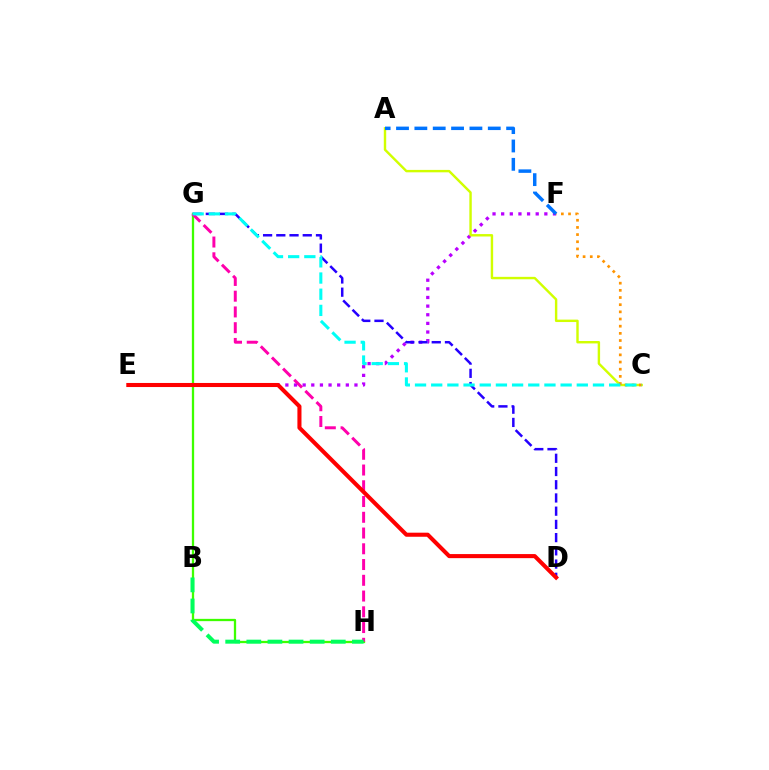{('E', 'F'): [{'color': '#b900ff', 'line_style': 'dotted', 'thickness': 2.35}], ('A', 'C'): [{'color': '#d1ff00', 'line_style': 'solid', 'thickness': 1.74}], ('D', 'G'): [{'color': '#2500ff', 'line_style': 'dashed', 'thickness': 1.8}], ('G', 'H'): [{'color': '#3dff00', 'line_style': 'solid', 'thickness': 1.65}, {'color': '#ff00ac', 'line_style': 'dashed', 'thickness': 2.14}], ('D', 'E'): [{'color': '#ff0000', 'line_style': 'solid', 'thickness': 2.93}], ('C', 'F'): [{'color': '#ff9400', 'line_style': 'dotted', 'thickness': 1.95}], ('B', 'H'): [{'color': '#00ff5c', 'line_style': 'dashed', 'thickness': 2.87}], ('A', 'F'): [{'color': '#0074ff', 'line_style': 'dashed', 'thickness': 2.49}], ('C', 'G'): [{'color': '#00fff6', 'line_style': 'dashed', 'thickness': 2.2}]}